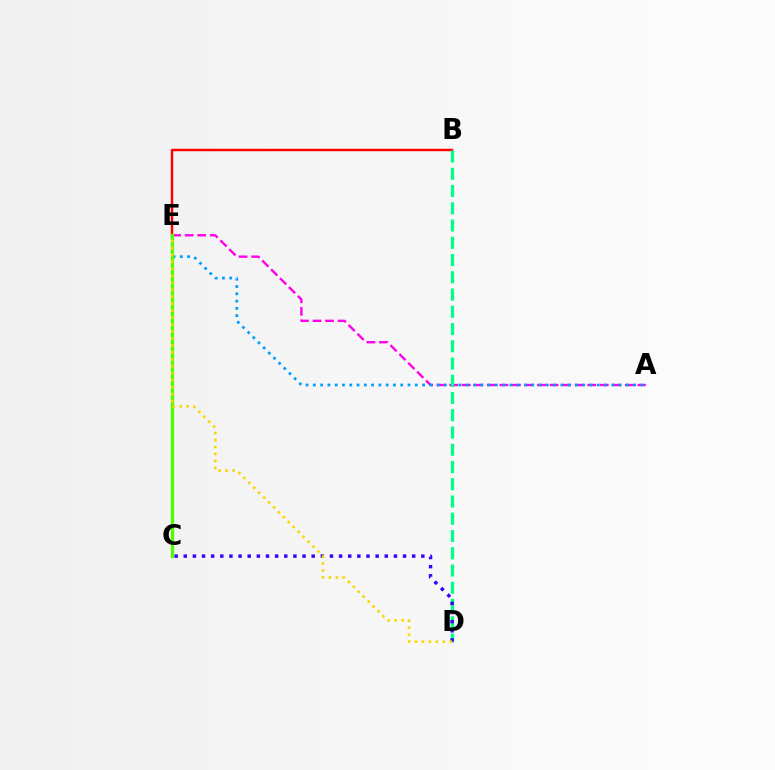{('A', 'E'): [{'color': '#ff00ed', 'line_style': 'dashed', 'thickness': 1.7}, {'color': '#009eff', 'line_style': 'dotted', 'thickness': 1.98}], ('B', 'E'): [{'color': '#ff0000', 'line_style': 'solid', 'thickness': 1.75}], ('B', 'D'): [{'color': '#00ff86', 'line_style': 'dashed', 'thickness': 2.34}], ('C', 'D'): [{'color': '#3700ff', 'line_style': 'dotted', 'thickness': 2.48}], ('C', 'E'): [{'color': '#4fff00', 'line_style': 'solid', 'thickness': 2.37}], ('D', 'E'): [{'color': '#ffd500', 'line_style': 'dotted', 'thickness': 1.89}]}